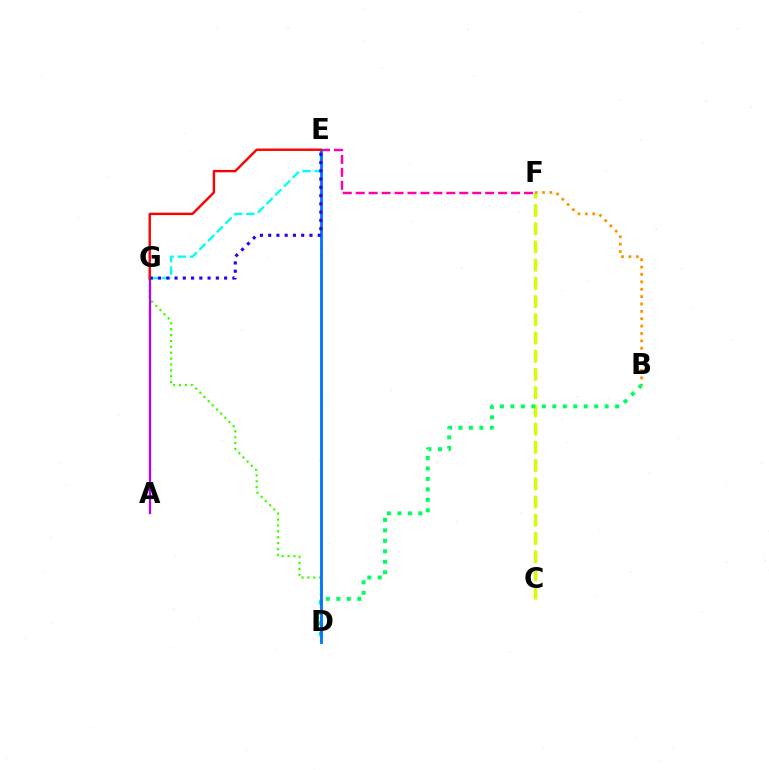{('D', 'G'): [{'color': '#3dff00', 'line_style': 'dotted', 'thickness': 1.6}], ('E', 'F'): [{'color': '#ff00ac', 'line_style': 'dashed', 'thickness': 1.76}], ('A', 'G'): [{'color': '#b900ff', 'line_style': 'solid', 'thickness': 1.64}], ('E', 'G'): [{'color': '#00fff6', 'line_style': 'dashed', 'thickness': 1.67}, {'color': '#2500ff', 'line_style': 'dotted', 'thickness': 2.24}, {'color': '#ff0000', 'line_style': 'solid', 'thickness': 1.72}], ('C', 'F'): [{'color': '#d1ff00', 'line_style': 'dashed', 'thickness': 2.48}], ('B', 'F'): [{'color': '#ff9400', 'line_style': 'dotted', 'thickness': 2.01}], ('B', 'D'): [{'color': '#00ff5c', 'line_style': 'dotted', 'thickness': 2.85}], ('D', 'E'): [{'color': '#0074ff', 'line_style': 'solid', 'thickness': 2.04}]}